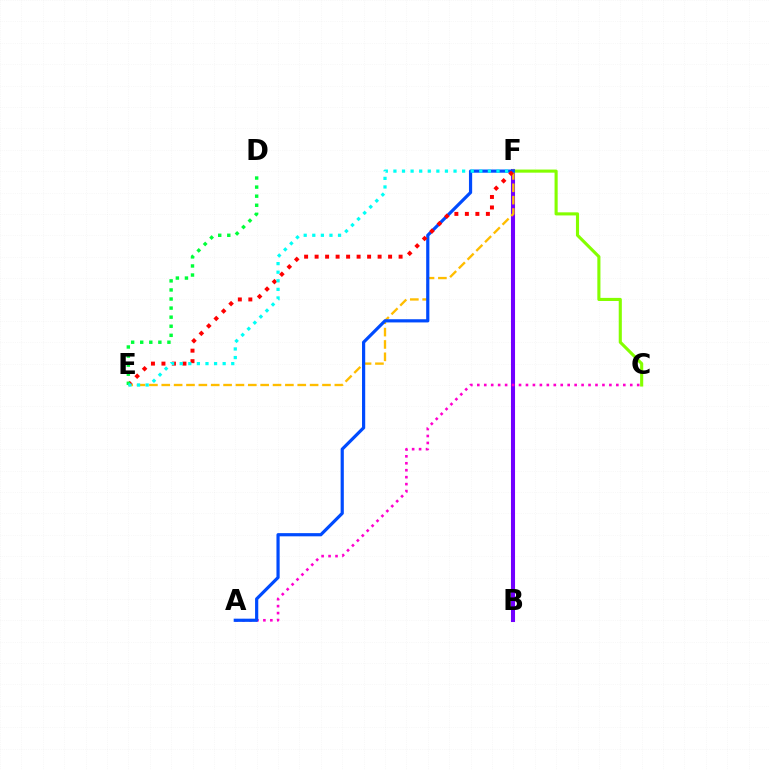{('B', 'F'): [{'color': '#7200ff', 'line_style': 'solid', 'thickness': 2.93}], ('E', 'F'): [{'color': '#ffbd00', 'line_style': 'dashed', 'thickness': 1.68}, {'color': '#ff0000', 'line_style': 'dotted', 'thickness': 2.85}, {'color': '#00fff6', 'line_style': 'dotted', 'thickness': 2.33}], ('C', 'F'): [{'color': '#84ff00', 'line_style': 'solid', 'thickness': 2.24}], ('A', 'C'): [{'color': '#ff00cf', 'line_style': 'dotted', 'thickness': 1.89}], ('A', 'F'): [{'color': '#004bff', 'line_style': 'solid', 'thickness': 2.3}], ('D', 'E'): [{'color': '#00ff39', 'line_style': 'dotted', 'thickness': 2.47}]}